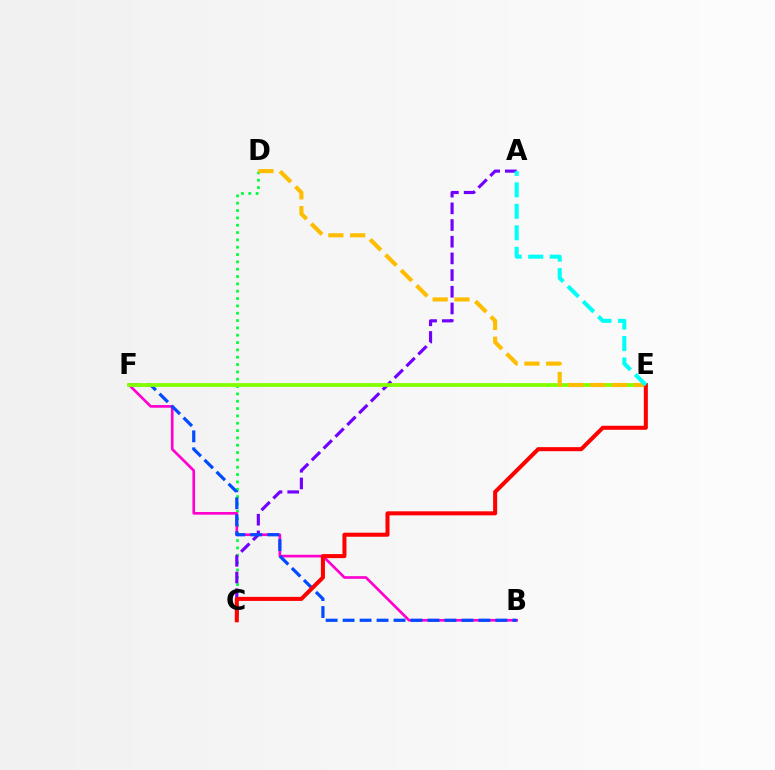{('C', 'D'): [{'color': '#00ff39', 'line_style': 'dotted', 'thickness': 1.99}], ('A', 'C'): [{'color': '#7200ff', 'line_style': 'dashed', 'thickness': 2.27}], ('B', 'F'): [{'color': '#ff00cf', 'line_style': 'solid', 'thickness': 1.92}, {'color': '#004bff', 'line_style': 'dashed', 'thickness': 2.31}], ('E', 'F'): [{'color': '#84ff00', 'line_style': 'solid', 'thickness': 2.72}], ('D', 'E'): [{'color': '#ffbd00', 'line_style': 'dashed', 'thickness': 2.96}], ('C', 'E'): [{'color': '#ff0000', 'line_style': 'solid', 'thickness': 2.91}], ('A', 'E'): [{'color': '#00fff6', 'line_style': 'dashed', 'thickness': 2.92}]}